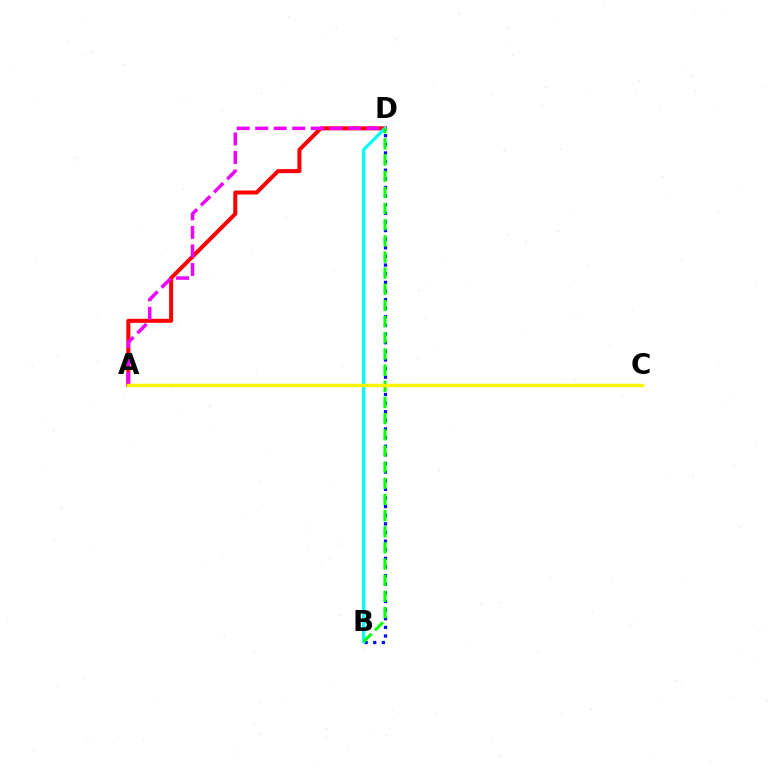{('A', 'D'): [{'color': '#ff0000', 'line_style': 'solid', 'thickness': 2.89}, {'color': '#ee00ff', 'line_style': 'dashed', 'thickness': 2.52}], ('B', 'D'): [{'color': '#0010ff', 'line_style': 'dotted', 'thickness': 2.34}, {'color': '#00fff6', 'line_style': 'solid', 'thickness': 2.33}, {'color': '#08ff00', 'line_style': 'dashed', 'thickness': 2.2}], ('A', 'C'): [{'color': '#fcf500', 'line_style': 'solid', 'thickness': 2.47}]}